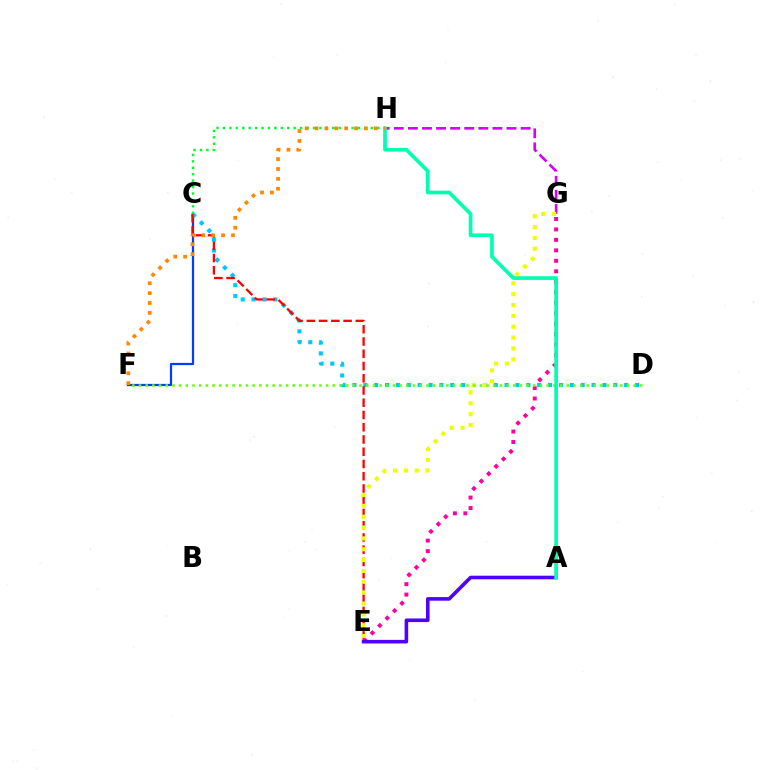{('G', 'H'): [{'color': '#d600ff', 'line_style': 'dashed', 'thickness': 1.91}], ('C', 'F'): [{'color': '#003fff', 'line_style': 'solid', 'thickness': 1.6}], ('C', 'D'): [{'color': '#00c7ff', 'line_style': 'dotted', 'thickness': 2.95}], ('C', 'H'): [{'color': '#00ff27', 'line_style': 'dotted', 'thickness': 1.75}], ('C', 'E'): [{'color': '#ff0000', 'line_style': 'dashed', 'thickness': 1.66}], ('E', 'G'): [{'color': '#ff00a0', 'line_style': 'dotted', 'thickness': 2.84}, {'color': '#eeff00', 'line_style': 'dotted', 'thickness': 2.95}], ('D', 'F'): [{'color': '#66ff00', 'line_style': 'dotted', 'thickness': 1.82}], ('A', 'E'): [{'color': '#4f00ff', 'line_style': 'solid', 'thickness': 2.59}], ('A', 'H'): [{'color': '#00ffaf', 'line_style': 'solid', 'thickness': 2.65}], ('F', 'H'): [{'color': '#ff8800', 'line_style': 'dotted', 'thickness': 2.69}]}